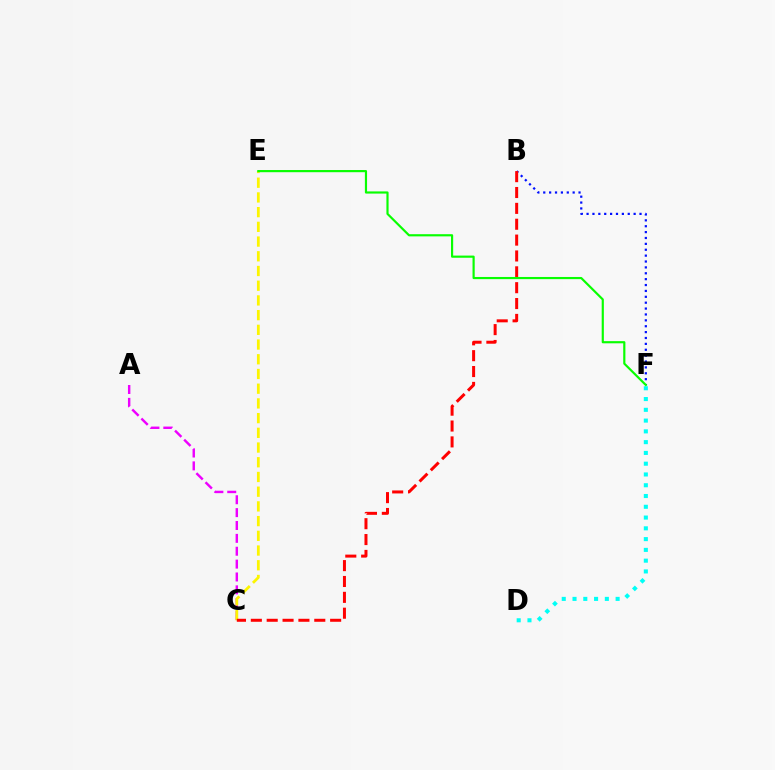{('B', 'F'): [{'color': '#0010ff', 'line_style': 'dotted', 'thickness': 1.6}], ('A', 'C'): [{'color': '#ee00ff', 'line_style': 'dashed', 'thickness': 1.75}], ('D', 'F'): [{'color': '#00fff6', 'line_style': 'dotted', 'thickness': 2.93}], ('C', 'E'): [{'color': '#fcf500', 'line_style': 'dashed', 'thickness': 2.0}], ('B', 'C'): [{'color': '#ff0000', 'line_style': 'dashed', 'thickness': 2.15}], ('E', 'F'): [{'color': '#08ff00', 'line_style': 'solid', 'thickness': 1.56}]}